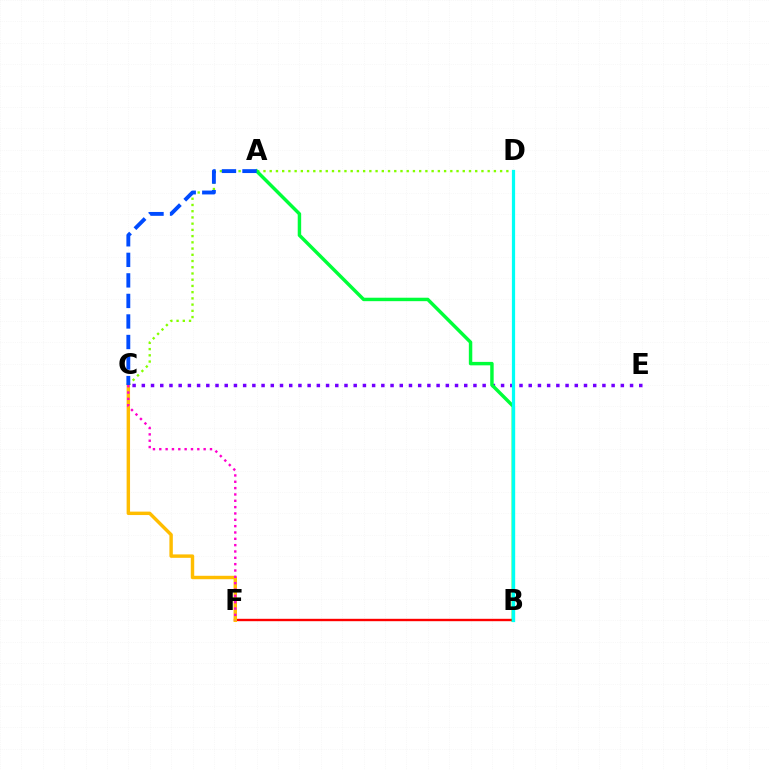{('B', 'F'): [{'color': '#ff0000', 'line_style': 'solid', 'thickness': 1.71}], ('C', 'D'): [{'color': '#84ff00', 'line_style': 'dotted', 'thickness': 1.69}], ('C', 'F'): [{'color': '#ffbd00', 'line_style': 'solid', 'thickness': 2.47}, {'color': '#ff00cf', 'line_style': 'dotted', 'thickness': 1.72}], ('C', 'E'): [{'color': '#7200ff', 'line_style': 'dotted', 'thickness': 2.5}], ('A', 'B'): [{'color': '#00ff39', 'line_style': 'solid', 'thickness': 2.48}], ('A', 'C'): [{'color': '#004bff', 'line_style': 'dashed', 'thickness': 2.79}], ('B', 'D'): [{'color': '#00fff6', 'line_style': 'solid', 'thickness': 2.32}]}